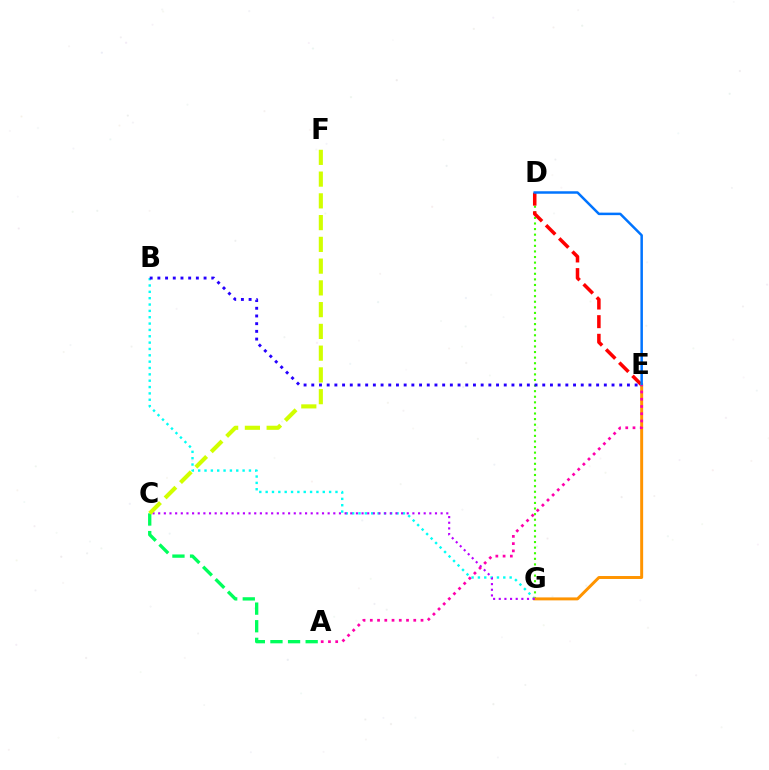{('D', 'G'): [{'color': '#3dff00', 'line_style': 'dotted', 'thickness': 1.52}], ('B', 'G'): [{'color': '#00fff6', 'line_style': 'dotted', 'thickness': 1.72}], ('A', 'C'): [{'color': '#00ff5c', 'line_style': 'dashed', 'thickness': 2.39}], ('D', 'E'): [{'color': '#ff0000', 'line_style': 'dashed', 'thickness': 2.53}, {'color': '#0074ff', 'line_style': 'solid', 'thickness': 1.8}], ('E', 'G'): [{'color': '#ff9400', 'line_style': 'solid', 'thickness': 2.13}], ('B', 'E'): [{'color': '#2500ff', 'line_style': 'dotted', 'thickness': 2.09}], ('C', 'G'): [{'color': '#b900ff', 'line_style': 'dotted', 'thickness': 1.53}], ('C', 'F'): [{'color': '#d1ff00', 'line_style': 'dashed', 'thickness': 2.96}], ('A', 'E'): [{'color': '#ff00ac', 'line_style': 'dotted', 'thickness': 1.97}]}